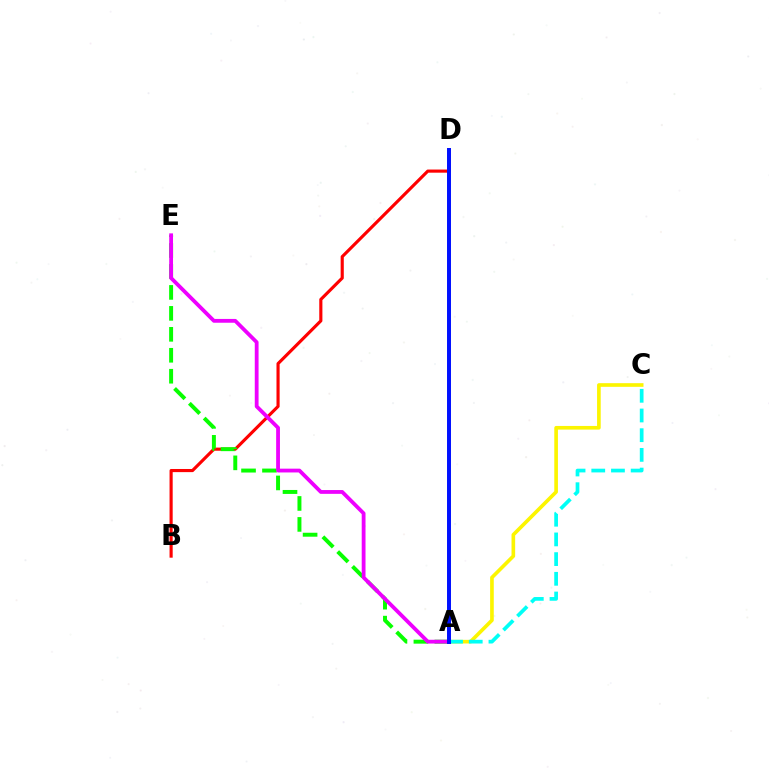{('B', 'D'): [{'color': '#ff0000', 'line_style': 'solid', 'thickness': 2.26}], ('A', 'E'): [{'color': '#08ff00', 'line_style': 'dashed', 'thickness': 2.85}, {'color': '#ee00ff', 'line_style': 'solid', 'thickness': 2.73}], ('A', 'C'): [{'color': '#fcf500', 'line_style': 'solid', 'thickness': 2.62}, {'color': '#00fff6', 'line_style': 'dashed', 'thickness': 2.68}], ('A', 'D'): [{'color': '#0010ff', 'line_style': 'solid', 'thickness': 2.86}]}